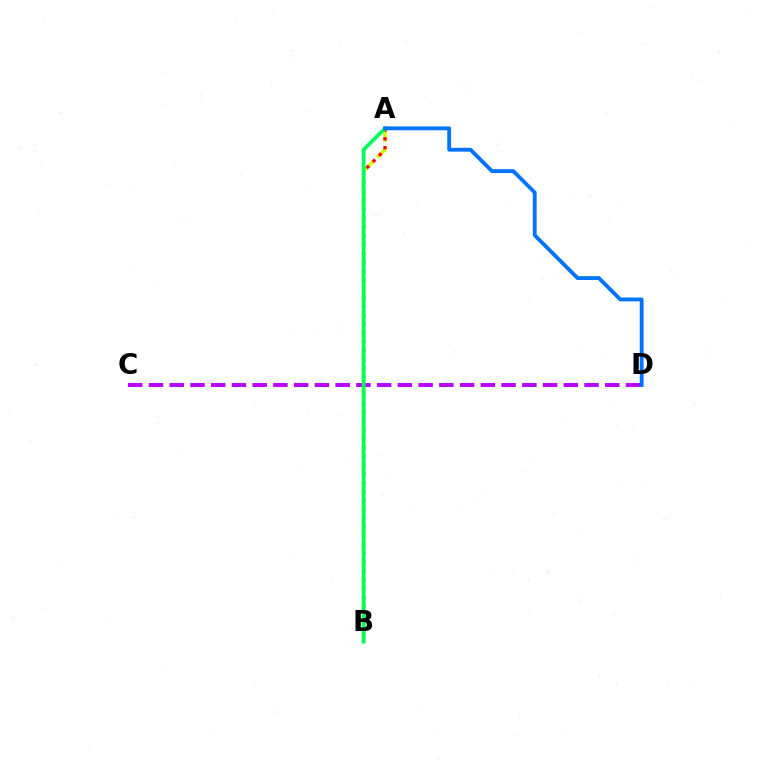{('A', 'B'): [{'color': '#d1ff00', 'line_style': 'dashed', 'thickness': 2.59}, {'color': '#ff0000', 'line_style': 'dotted', 'thickness': 2.4}, {'color': '#00ff5c', 'line_style': 'solid', 'thickness': 2.68}], ('C', 'D'): [{'color': '#b900ff', 'line_style': 'dashed', 'thickness': 2.82}], ('A', 'D'): [{'color': '#0074ff', 'line_style': 'solid', 'thickness': 2.76}]}